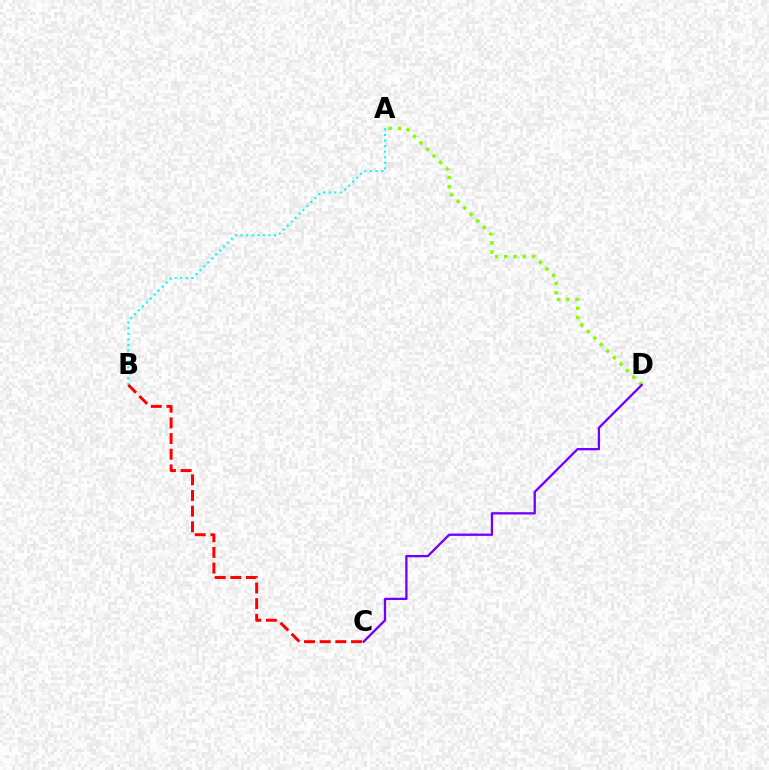{('A', 'B'): [{'color': '#00fff6', 'line_style': 'dotted', 'thickness': 1.51}], ('B', 'C'): [{'color': '#ff0000', 'line_style': 'dashed', 'thickness': 2.13}], ('A', 'D'): [{'color': '#84ff00', 'line_style': 'dotted', 'thickness': 2.51}], ('C', 'D'): [{'color': '#7200ff', 'line_style': 'solid', 'thickness': 1.66}]}